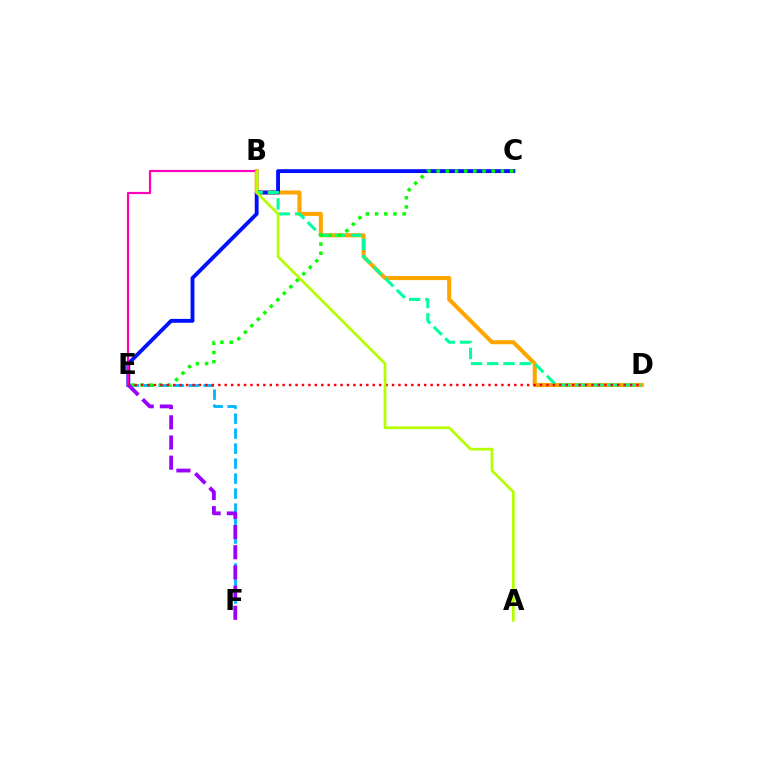{('B', 'D'): [{'color': '#ffa500', 'line_style': 'solid', 'thickness': 2.94}, {'color': '#00ff9d', 'line_style': 'dashed', 'thickness': 2.2}], ('C', 'E'): [{'color': '#0010ff', 'line_style': 'solid', 'thickness': 2.78}, {'color': '#08ff00', 'line_style': 'dotted', 'thickness': 2.49}], ('B', 'E'): [{'color': '#ff00bd', 'line_style': 'solid', 'thickness': 1.57}], ('E', 'F'): [{'color': '#00b5ff', 'line_style': 'dashed', 'thickness': 2.04}, {'color': '#9b00ff', 'line_style': 'dashed', 'thickness': 2.74}], ('D', 'E'): [{'color': '#ff0000', 'line_style': 'dotted', 'thickness': 1.75}], ('A', 'B'): [{'color': '#b3ff00', 'line_style': 'solid', 'thickness': 1.95}]}